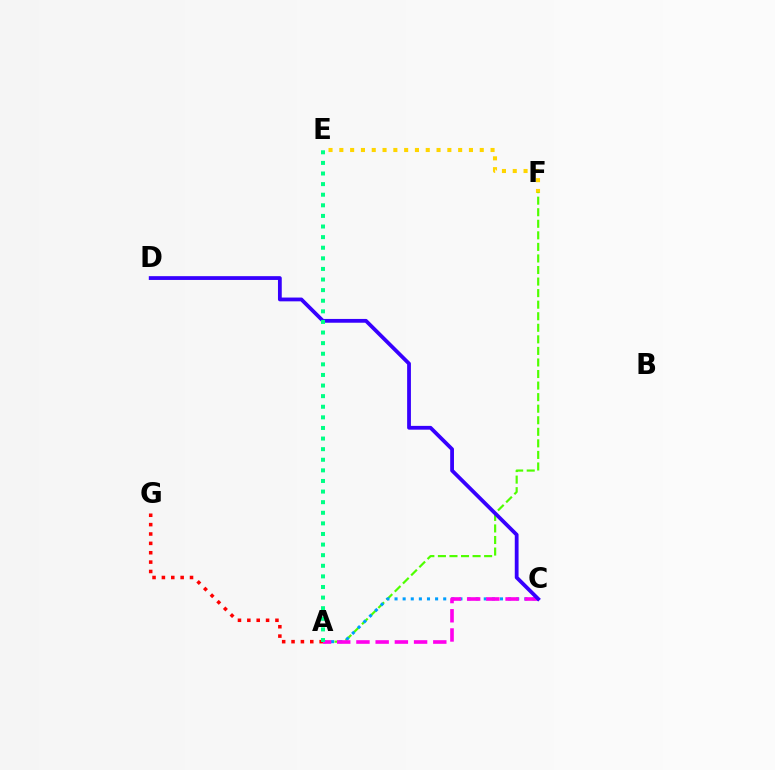{('E', 'F'): [{'color': '#ffd500', 'line_style': 'dotted', 'thickness': 2.93}], ('A', 'F'): [{'color': '#4fff00', 'line_style': 'dashed', 'thickness': 1.57}], ('A', 'C'): [{'color': '#009eff', 'line_style': 'dotted', 'thickness': 2.2}, {'color': '#ff00ed', 'line_style': 'dashed', 'thickness': 2.61}], ('A', 'G'): [{'color': '#ff0000', 'line_style': 'dotted', 'thickness': 2.55}], ('C', 'D'): [{'color': '#3700ff', 'line_style': 'solid', 'thickness': 2.73}], ('A', 'E'): [{'color': '#00ff86', 'line_style': 'dotted', 'thickness': 2.88}]}